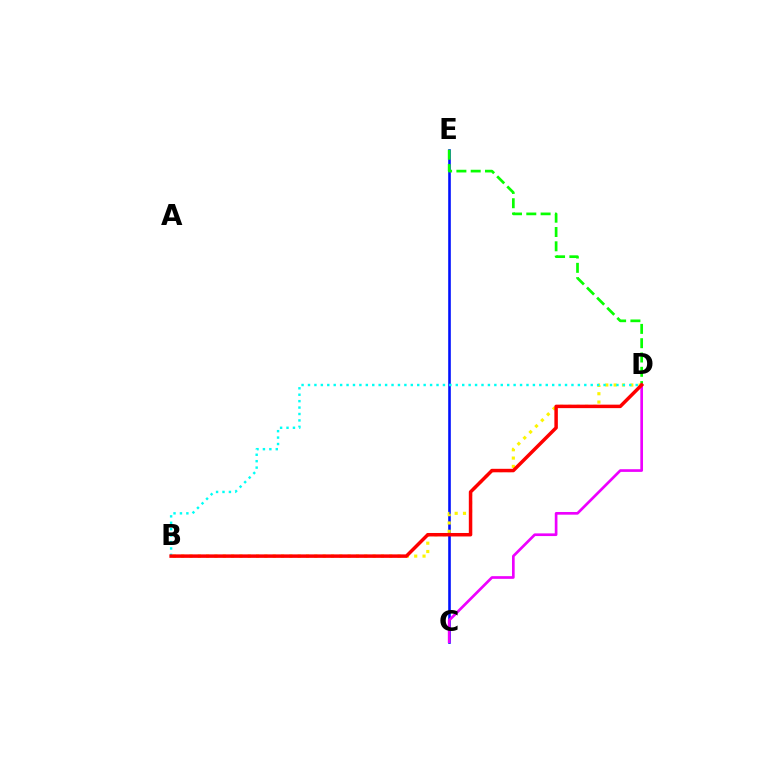{('C', 'E'): [{'color': '#0010ff', 'line_style': 'solid', 'thickness': 1.88}], ('B', 'D'): [{'color': '#fcf500', 'line_style': 'dotted', 'thickness': 2.26}, {'color': '#00fff6', 'line_style': 'dotted', 'thickness': 1.75}, {'color': '#ff0000', 'line_style': 'solid', 'thickness': 2.51}], ('D', 'E'): [{'color': '#08ff00', 'line_style': 'dashed', 'thickness': 1.94}], ('C', 'D'): [{'color': '#ee00ff', 'line_style': 'solid', 'thickness': 1.93}]}